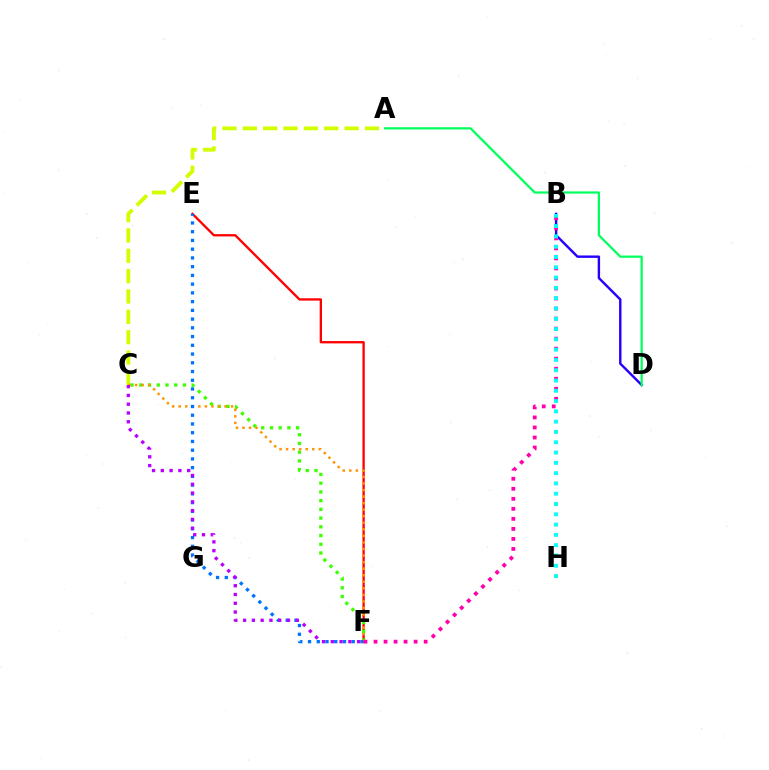{('A', 'C'): [{'color': '#d1ff00', 'line_style': 'dashed', 'thickness': 2.76}], ('E', 'F'): [{'color': '#ff0000', 'line_style': 'solid', 'thickness': 1.67}, {'color': '#0074ff', 'line_style': 'dotted', 'thickness': 2.37}], ('C', 'F'): [{'color': '#3dff00', 'line_style': 'dotted', 'thickness': 2.37}, {'color': '#ff9400', 'line_style': 'dotted', 'thickness': 1.78}, {'color': '#b900ff', 'line_style': 'dotted', 'thickness': 2.39}], ('B', 'D'): [{'color': '#2500ff', 'line_style': 'solid', 'thickness': 1.74}], ('A', 'D'): [{'color': '#00ff5c', 'line_style': 'solid', 'thickness': 1.6}], ('B', 'F'): [{'color': '#ff00ac', 'line_style': 'dotted', 'thickness': 2.72}], ('B', 'H'): [{'color': '#00fff6', 'line_style': 'dotted', 'thickness': 2.8}]}